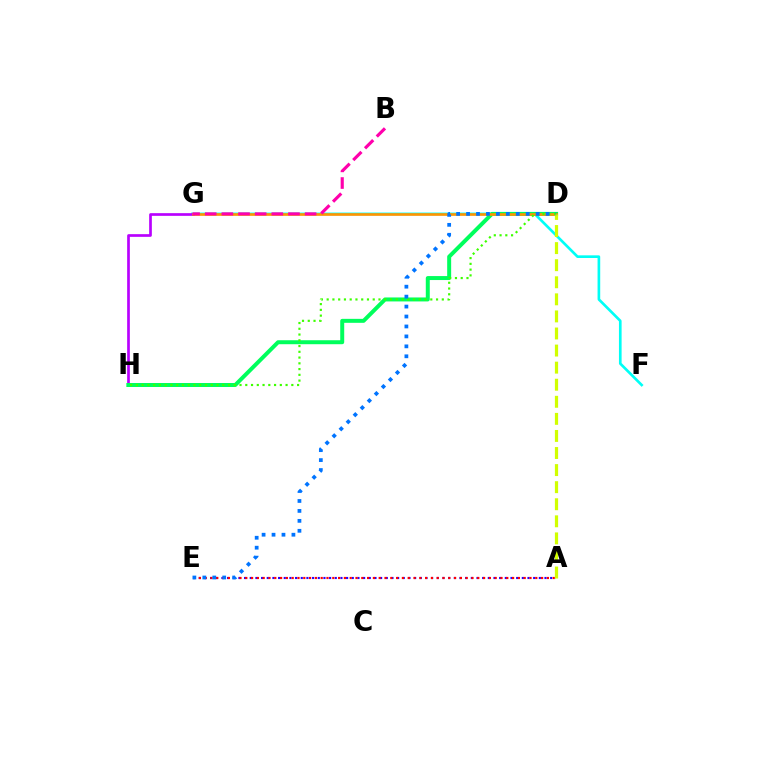{('F', 'G'): [{'color': '#00fff6', 'line_style': 'solid', 'thickness': 1.92}], ('G', 'H'): [{'color': '#b900ff', 'line_style': 'solid', 'thickness': 1.94}], ('D', 'H'): [{'color': '#00ff5c', 'line_style': 'solid', 'thickness': 2.86}, {'color': '#3dff00', 'line_style': 'dotted', 'thickness': 1.56}], ('A', 'E'): [{'color': '#2500ff', 'line_style': 'dotted', 'thickness': 1.54}, {'color': '#ff0000', 'line_style': 'dotted', 'thickness': 1.58}], ('D', 'G'): [{'color': '#ff9400', 'line_style': 'solid', 'thickness': 1.91}], ('A', 'D'): [{'color': '#d1ff00', 'line_style': 'dashed', 'thickness': 2.32}], ('B', 'G'): [{'color': '#ff00ac', 'line_style': 'dashed', 'thickness': 2.26}], ('D', 'E'): [{'color': '#0074ff', 'line_style': 'dotted', 'thickness': 2.7}]}